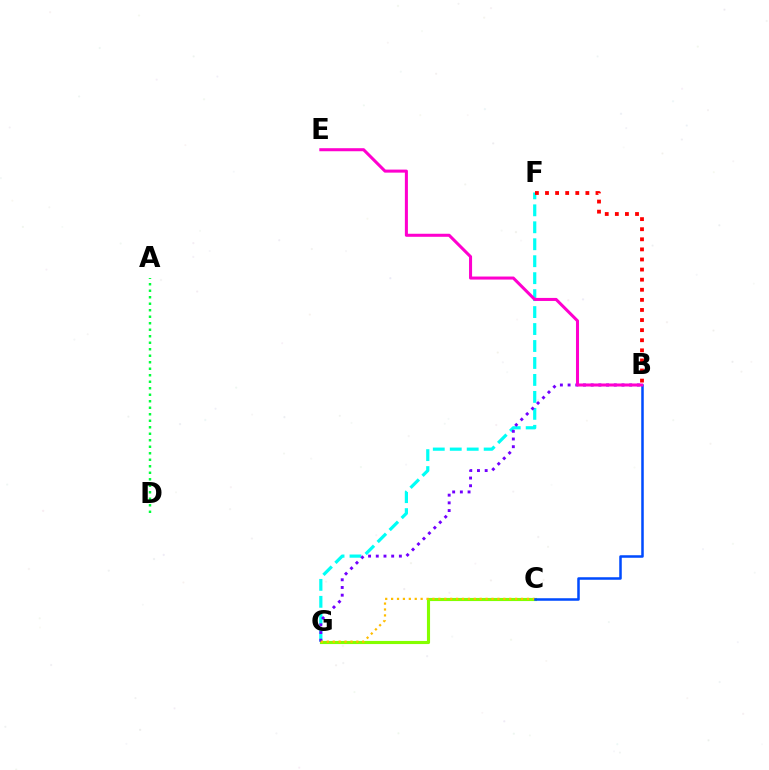{('F', 'G'): [{'color': '#00fff6', 'line_style': 'dashed', 'thickness': 2.3}], ('C', 'G'): [{'color': '#84ff00', 'line_style': 'solid', 'thickness': 2.24}, {'color': '#ffbd00', 'line_style': 'dotted', 'thickness': 1.6}], ('B', 'G'): [{'color': '#7200ff', 'line_style': 'dotted', 'thickness': 2.09}], ('B', 'F'): [{'color': '#ff0000', 'line_style': 'dotted', 'thickness': 2.74}], ('A', 'D'): [{'color': '#00ff39', 'line_style': 'dotted', 'thickness': 1.77}], ('B', 'C'): [{'color': '#004bff', 'line_style': 'solid', 'thickness': 1.82}], ('B', 'E'): [{'color': '#ff00cf', 'line_style': 'solid', 'thickness': 2.19}]}